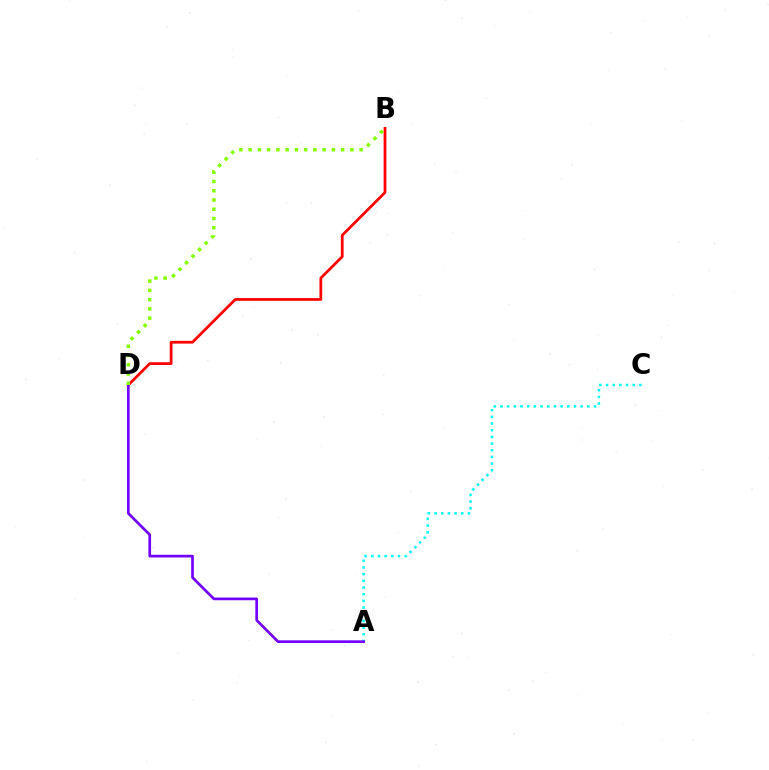{('A', 'C'): [{'color': '#00fff6', 'line_style': 'dotted', 'thickness': 1.81}], ('B', 'D'): [{'color': '#ff0000', 'line_style': 'solid', 'thickness': 1.99}, {'color': '#84ff00', 'line_style': 'dotted', 'thickness': 2.51}], ('A', 'D'): [{'color': '#7200ff', 'line_style': 'solid', 'thickness': 1.94}]}